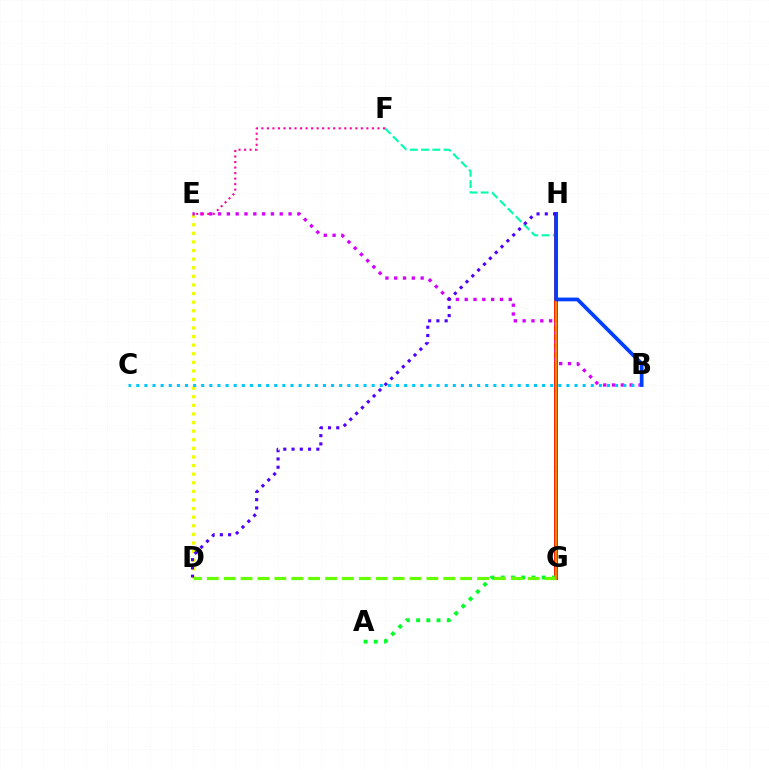{('D', 'E'): [{'color': '#eeff00', 'line_style': 'dotted', 'thickness': 2.34}], ('F', 'G'): [{'color': '#00ffaf', 'line_style': 'dashed', 'thickness': 1.53}], ('G', 'H'): [{'color': '#ff0000', 'line_style': 'solid', 'thickness': 2.83}, {'color': '#ff8800', 'line_style': 'solid', 'thickness': 1.75}], ('B', 'E'): [{'color': '#d600ff', 'line_style': 'dotted', 'thickness': 2.4}], ('A', 'G'): [{'color': '#00ff27', 'line_style': 'dotted', 'thickness': 2.78}], ('D', 'G'): [{'color': '#66ff00', 'line_style': 'dashed', 'thickness': 2.29}], ('E', 'F'): [{'color': '#ff00a0', 'line_style': 'dotted', 'thickness': 1.5}], ('B', 'C'): [{'color': '#00c7ff', 'line_style': 'dotted', 'thickness': 2.21}], ('B', 'H'): [{'color': '#003fff', 'line_style': 'solid', 'thickness': 2.7}], ('D', 'H'): [{'color': '#4f00ff', 'line_style': 'dotted', 'thickness': 2.24}]}